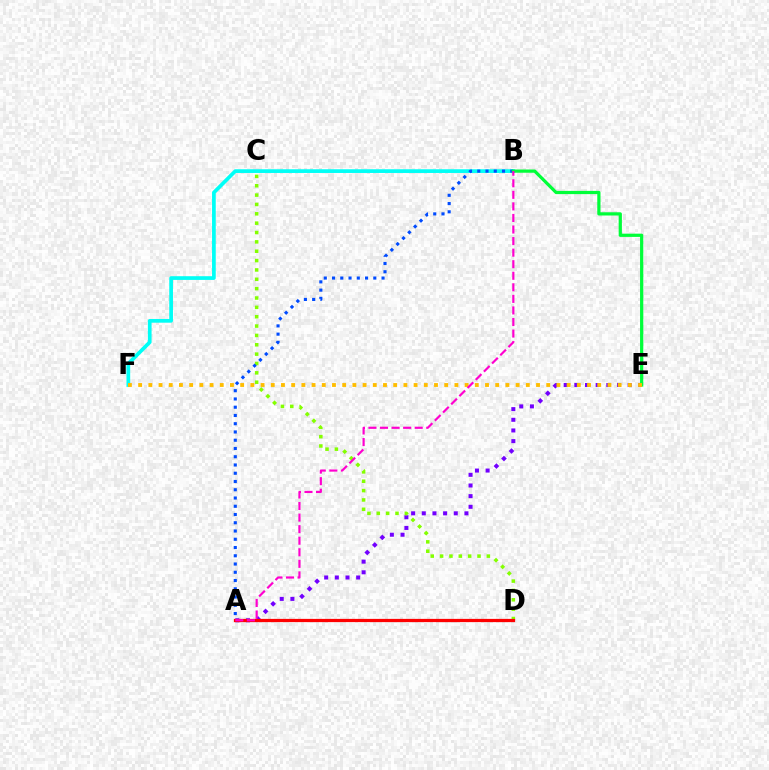{('A', 'E'): [{'color': '#7200ff', 'line_style': 'dotted', 'thickness': 2.9}], ('C', 'D'): [{'color': '#84ff00', 'line_style': 'dotted', 'thickness': 2.54}], ('A', 'D'): [{'color': '#ff0000', 'line_style': 'solid', 'thickness': 2.33}], ('B', 'F'): [{'color': '#00fff6', 'line_style': 'solid', 'thickness': 2.67}], ('A', 'B'): [{'color': '#004bff', 'line_style': 'dotted', 'thickness': 2.24}, {'color': '#ff00cf', 'line_style': 'dashed', 'thickness': 1.57}], ('B', 'E'): [{'color': '#00ff39', 'line_style': 'solid', 'thickness': 2.33}], ('E', 'F'): [{'color': '#ffbd00', 'line_style': 'dotted', 'thickness': 2.77}]}